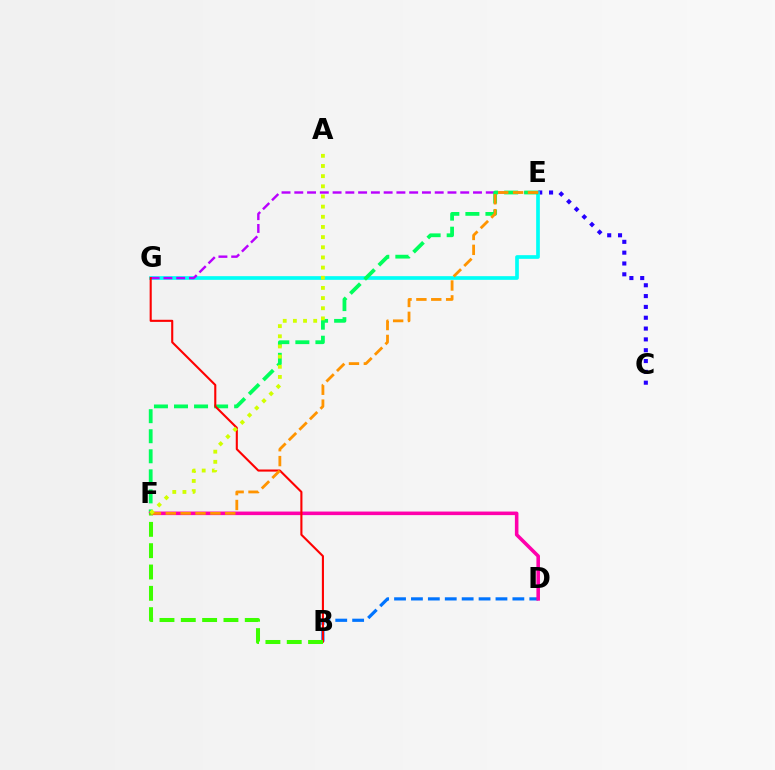{('C', 'E'): [{'color': '#2500ff', 'line_style': 'dotted', 'thickness': 2.94}], ('B', 'D'): [{'color': '#0074ff', 'line_style': 'dashed', 'thickness': 2.3}], ('E', 'G'): [{'color': '#00fff6', 'line_style': 'solid', 'thickness': 2.65}, {'color': '#b900ff', 'line_style': 'dashed', 'thickness': 1.73}], ('E', 'F'): [{'color': '#00ff5c', 'line_style': 'dashed', 'thickness': 2.72}, {'color': '#ff9400', 'line_style': 'dashed', 'thickness': 2.02}], ('D', 'F'): [{'color': '#ff00ac', 'line_style': 'solid', 'thickness': 2.57}], ('B', 'G'): [{'color': '#ff0000', 'line_style': 'solid', 'thickness': 1.51}], ('B', 'F'): [{'color': '#3dff00', 'line_style': 'dashed', 'thickness': 2.9}], ('A', 'F'): [{'color': '#d1ff00', 'line_style': 'dotted', 'thickness': 2.76}]}